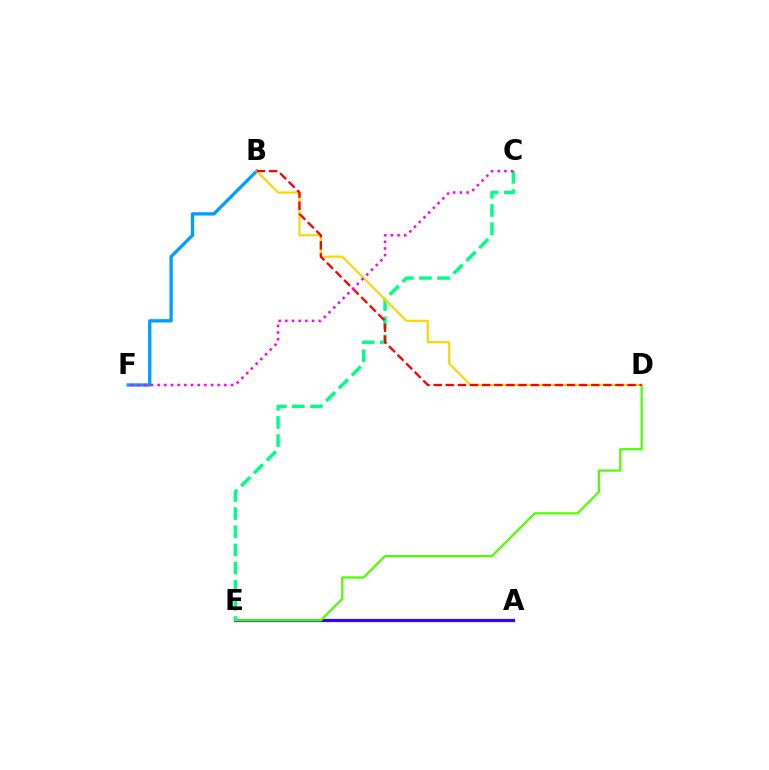{('A', 'E'): [{'color': '#3700ff', 'line_style': 'solid', 'thickness': 2.29}], ('C', 'E'): [{'color': '#00ff86', 'line_style': 'dashed', 'thickness': 2.47}], ('D', 'E'): [{'color': '#4fff00', 'line_style': 'solid', 'thickness': 1.6}], ('B', 'F'): [{'color': '#009eff', 'line_style': 'solid', 'thickness': 2.38}], ('B', 'D'): [{'color': '#ffd500', 'line_style': 'solid', 'thickness': 1.55}, {'color': '#ff0000', 'line_style': 'dashed', 'thickness': 1.65}], ('C', 'F'): [{'color': '#ff00ed', 'line_style': 'dotted', 'thickness': 1.81}]}